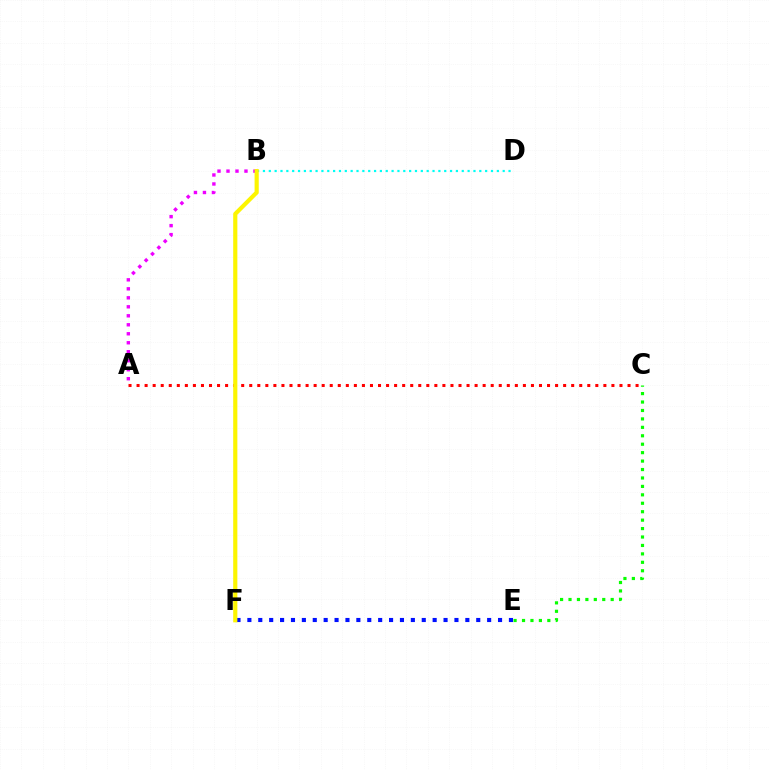{('B', 'D'): [{'color': '#00fff6', 'line_style': 'dotted', 'thickness': 1.59}], ('C', 'E'): [{'color': '#08ff00', 'line_style': 'dotted', 'thickness': 2.29}], ('A', 'C'): [{'color': '#ff0000', 'line_style': 'dotted', 'thickness': 2.19}], ('A', 'B'): [{'color': '#ee00ff', 'line_style': 'dotted', 'thickness': 2.44}], ('E', 'F'): [{'color': '#0010ff', 'line_style': 'dotted', 'thickness': 2.96}], ('B', 'F'): [{'color': '#fcf500', 'line_style': 'solid', 'thickness': 2.99}]}